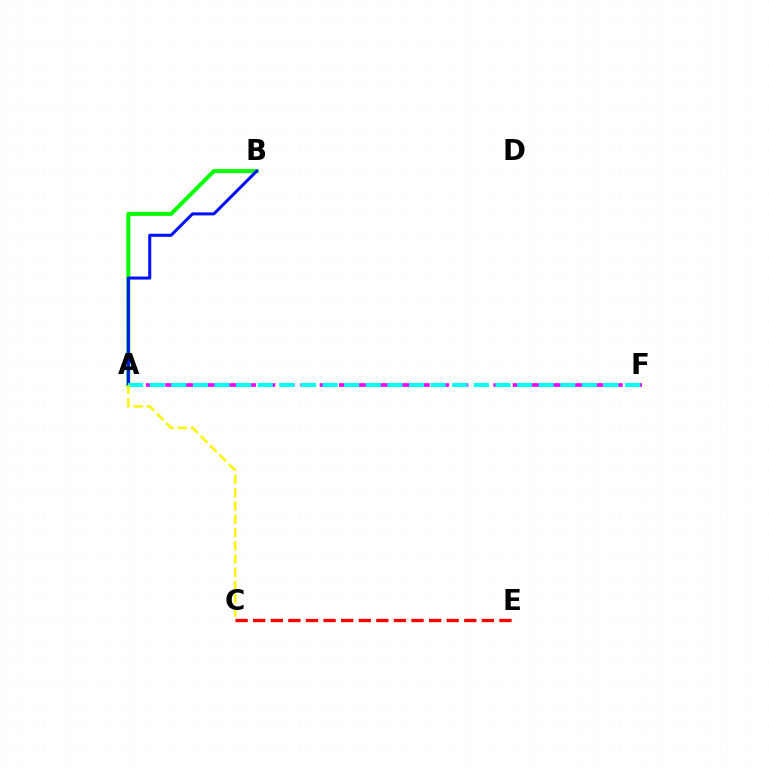{('A', 'F'): [{'color': '#ee00ff', 'line_style': 'dashed', 'thickness': 2.62}, {'color': '#00fff6', 'line_style': 'dashed', 'thickness': 2.94}], ('A', 'B'): [{'color': '#08ff00', 'line_style': 'solid', 'thickness': 2.9}, {'color': '#0010ff', 'line_style': 'solid', 'thickness': 2.19}], ('C', 'E'): [{'color': '#ff0000', 'line_style': 'dashed', 'thickness': 2.39}], ('A', 'C'): [{'color': '#fcf500', 'line_style': 'dashed', 'thickness': 1.8}]}